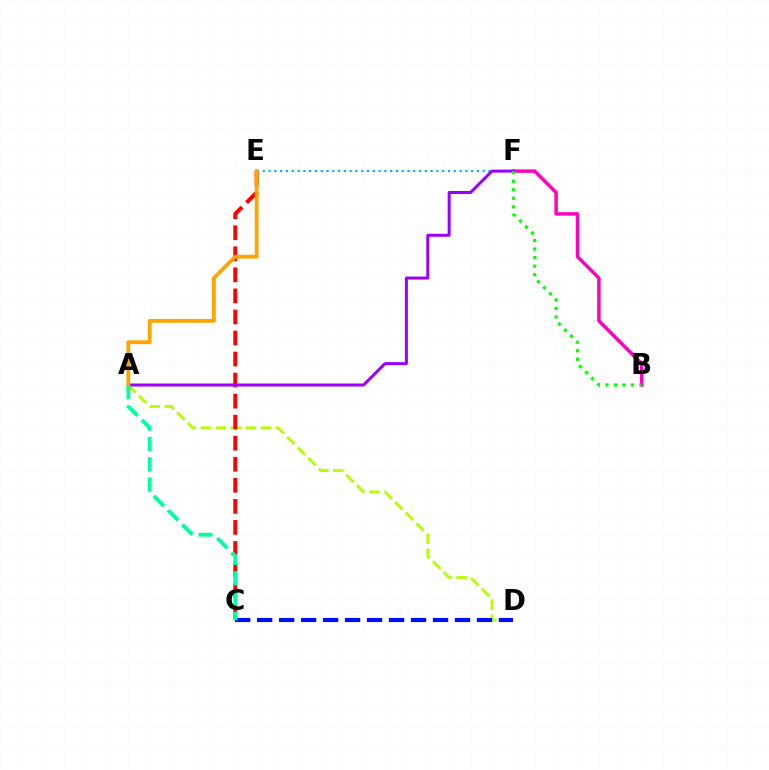{('A', 'D'): [{'color': '#b3ff00', 'line_style': 'dashed', 'thickness': 2.04}], ('C', 'E'): [{'color': '#ff0000', 'line_style': 'dashed', 'thickness': 2.86}], ('E', 'F'): [{'color': '#00b5ff', 'line_style': 'dotted', 'thickness': 1.57}], ('B', 'F'): [{'color': '#ff00bd', 'line_style': 'solid', 'thickness': 2.49}, {'color': '#08ff00', 'line_style': 'dotted', 'thickness': 2.32}], ('C', 'D'): [{'color': '#0010ff', 'line_style': 'dashed', 'thickness': 2.99}], ('A', 'F'): [{'color': '#9b00ff', 'line_style': 'solid', 'thickness': 2.15}], ('A', 'E'): [{'color': '#ffa500', 'line_style': 'solid', 'thickness': 2.76}], ('A', 'C'): [{'color': '#00ff9d', 'line_style': 'dashed', 'thickness': 2.75}]}